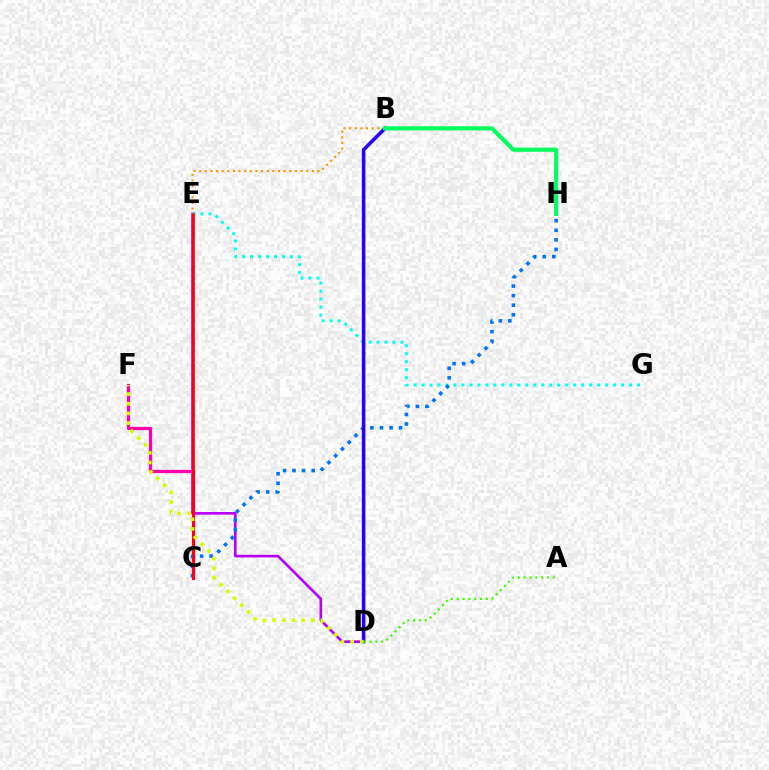{('E', 'G'): [{'color': '#00fff6', 'line_style': 'dotted', 'thickness': 2.17}], ('D', 'E'): [{'color': '#b900ff', 'line_style': 'solid', 'thickness': 1.91}], ('C', 'F'): [{'color': '#ff00ac', 'line_style': 'solid', 'thickness': 2.33}], ('C', 'H'): [{'color': '#0074ff', 'line_style': 'dotted', 'thickness': 2.6}], ('C', 'E'): [{'color': '#ff0000', 'line_style': 'solid', 'thickness': 1.92}], ('B', 'D'): [{'color': '#2500ff', 'line_style': 'solid', 'thickness': 2.56}], ('B', 'E'): [{'color': '#ff9400', 'line_style': 'dotted', 'thickness': 1.53}], ('A', 'D'): [{'color': '#3dff00', 'line_style': 'dotted', 'thickness': 1.58}], ('D', 'F'): [{'color': '#d1ff00', 'line_style': 'dotted', 'thickness': 2.63}], ('B', 'H'): [{'color': '#00ff5c', 'line_style': 'solid', 'thickness': 2.97}]}